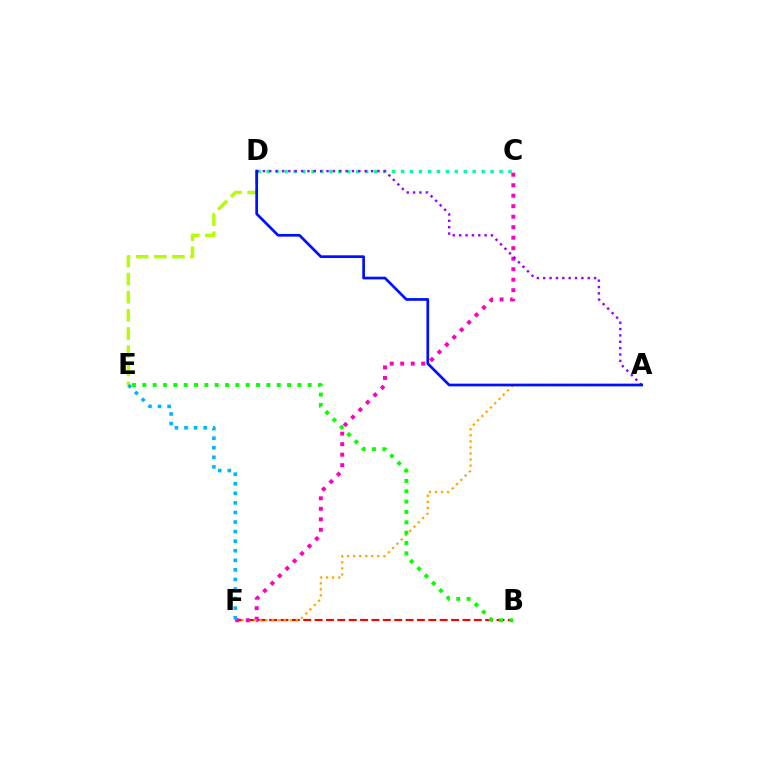{('B', 'F'): [{'color': '#ff0000', 'line_style': 'dashed', 'thickness': 1.54}], ('C', 'D'): [{'color': '#00ff9d', 'line_style': 'dotted', 'thickness': 2.43}], ('A', 'F'): [{'color': '#ffa500', 'line_style': 'dotted', 'thickness': 1.64}], ('D', 'E'): [{'color': '#b3ff00', 'line_style': 'dashed', 'thickness': 2.46}], ('C', 'F'): [{'color': '#ff00bd', 'line_style': 'dotted', 'thickness': 2.85}], ('A', 'D'): [{'color': '#9b00ff', 'line_style': 'dotted', 'thickness': 1.73}, {'color': '#0010ff', 'line_style': 'solid', 'thickness': 1.95}], ('E', 'F'): [{'color': '#00b5ff', 'line_style': 'dotted', 'thickness': 2.6}], ('B', 'E'): [{'color': '#08ff00', 'line_style': 'dotted', 'thickness': 2.81}]}